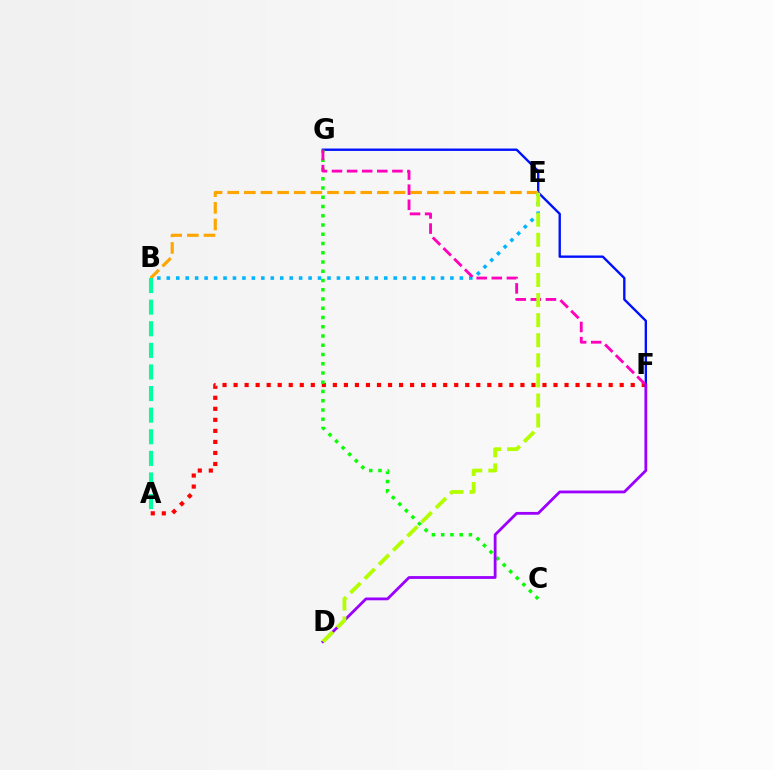{('B', 'E'): [{'color': '#00b5ff', 'line_style': 'dotted', 'thickness': 2.57}, {'color': '#ffa500', 'line_style': 'dashed', 'thickness': 2.26}], ('A', 'F'): [{'color': '#ff0000', 'line_style': 'dotted', 'thickness': 3.0}], ('F', 'G'): [{'color': '#0010ff', 'line_style': 'solid', 'thickness': 1.71}, {'color': '#ff00bd', 'line_style': 'dashed', 'thickness': 2.05}], ('C', 'G'): [{'color': '#08ff00', 'line_style': 'dotted', 'thickness': 2.51}], ('A', 'B'): [{'color': '#00ff9d', 'line_style': 'dashed', 'thickness': 2.93}], ('D', 'F'): [{'color': '#9b00ff', 'line_style': 'solid', 'thickness': 2.02}], ('D', 'E'): [{'color': '#b3ff00', 'line_style': 'dashed', 'thickness': 2.73}]}